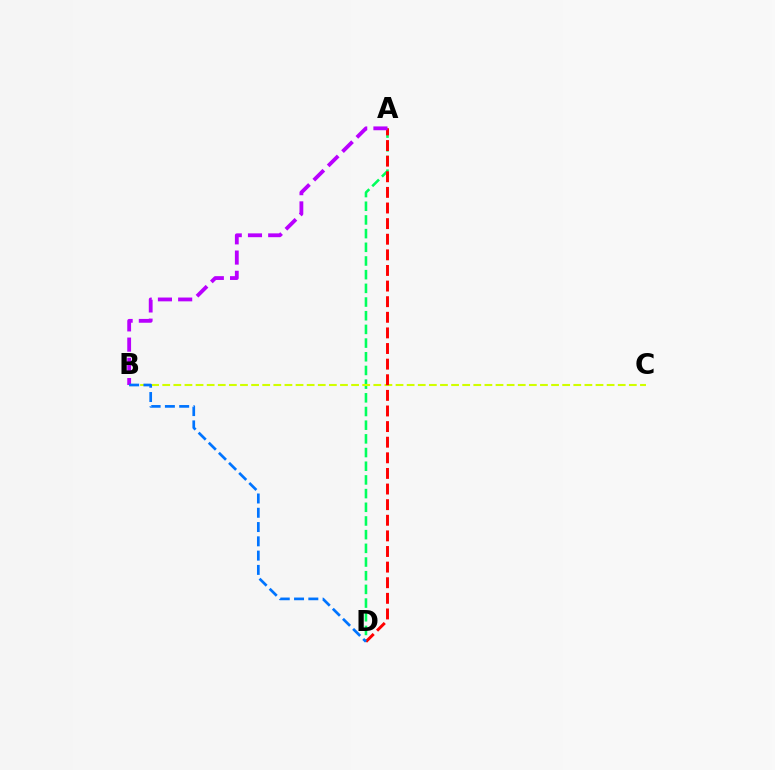{('A', 'D'): [{'color': '#00ff5c', 'line_style': 'dashed', 'thickness': 1.86}, {'color': '#ff0000', 'line_style': 'dashed', 'thickness': 2.12}], ('B', 'C'): [{'color': '#d1ff00', 'line_style': 'dashed', 'thickness': 1.51}], ('A', 'B'): [{'color': '#b900ff', 'line_style': 'dashed', 'thickness': 2.75}], ('B', 'D'): [{'color': '#0074ff', 'line_style': 'dashed', 'thickness': 1.94}]}